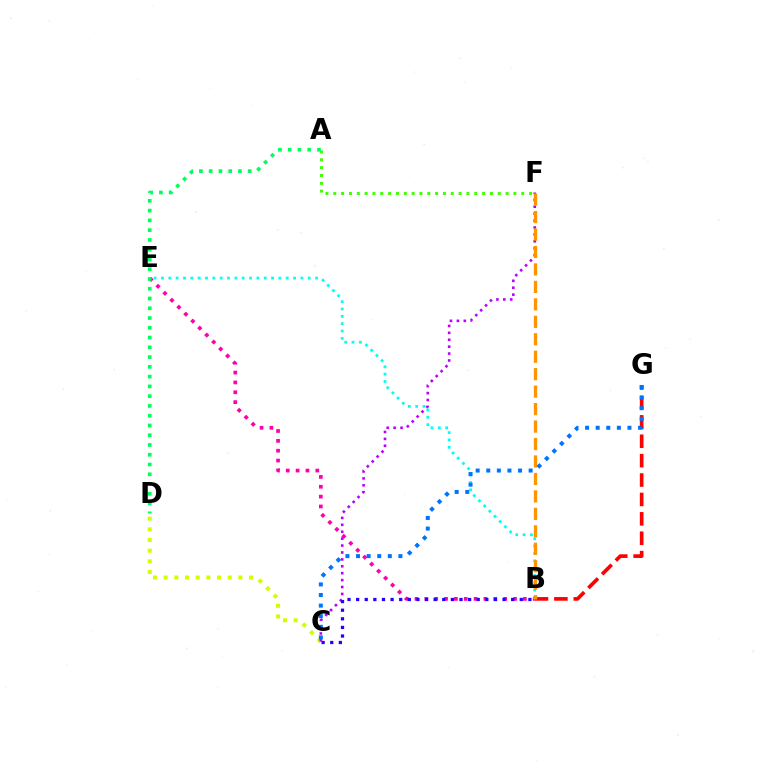{('B', 'E'): [{'color': '#ff00ac', 'line_style': 'dotted', 'thickness': 2.68}, {'color': '#00fff6', 'line_style': 'dotted', 'thickness': 1.99}], ('C', 'D'): [{'color': '#d1ff00', 'line_style': 'dotted', 'thickness': 2.9}], ('B', 'G'): [{'color': '#ff0000', 'line_style': 'dashed', 'thickness': 2.64}], ('C', 'F'): [{'color': '#b900ff', 'line_style': 'dotted', 'thickness': 1.88}], ('B', 'C'): [{'color': '#2500ff', 'line_style': 'dotted', 'thickness': 2.34}], ('B', 'F'): [{'color': '#ff9400', 'line_style': 'dashed', 'thickness': 2.37}], ('A', 'F'): [{'color': '#3dff00', 'line_style': 'dotted', 'thickness': 2.13}], ('C', 'G'): [{'color': '#0074ff', 'line_style': 'dotted', 'thickness': 2.88}], ('A', 'D'): [{'color': '#00ff5c', 'line_style': 'dotted', 'thickness': 2.65}]}